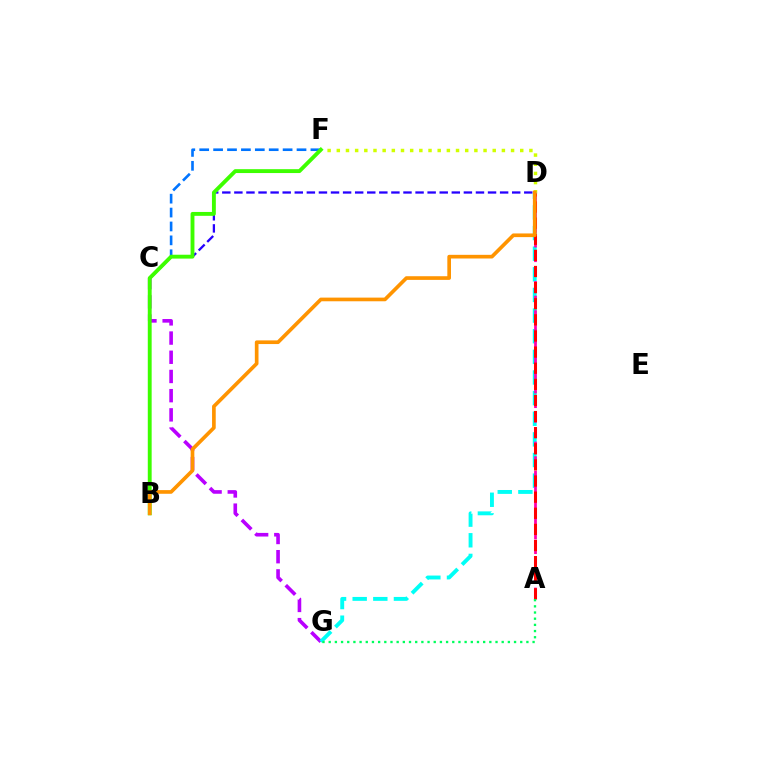{('D', 'F'): [{'color': '#d1ff00', 'line_style': 'dotted', 'thickness': 2.49}], ('C', 'G'): [{'color': '#b900ff', 'line_style': 'dashed', 'thickness': 2.61}], ('C', 'D'): [{'color': '#2500ff', 'line_style': 'dashed', 'thickness': 1.64}], ('C', 'F'): [{'color': '#0074ff', 'line_style': 'dashed', 'thickness': 1.89}], ('D', 'G'): [{'color': '#00fff6', 'line_style': 'dashed', 'thickness': 2.8}], ('B', 'F'): [{'color': '#3dff00', 'line_style': 'solid', 'thickness': 2.79}], ('A', 'D'): [{'color': '#ff00ac', 'line_style': 'dashed', 'thickness': 1.98}, {'color': '#ff0000', 'line_style': 'dashed', 'thickness': 2.19}], ('A', 'G'): [{'color': '#00ff5c', 'line_style': 'dotted', 'thickness': 1.68}], ('B', 'D'): [{'color': '#ff9400', 'line_style': 'solid', 'thickness': 2.64}]}